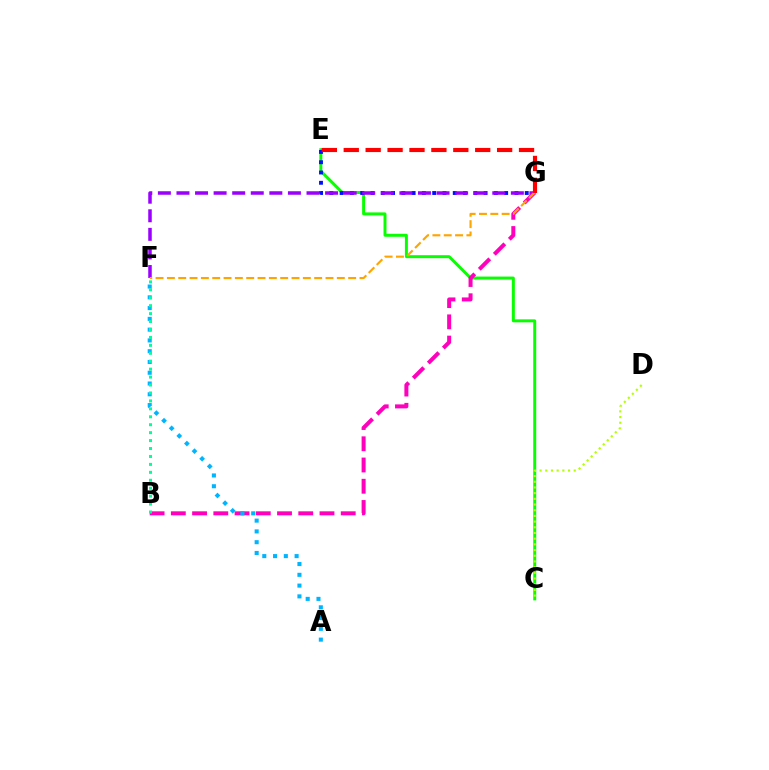{('C', 'E'): [{'color': '#08ff00', 'line_style': 'solid', 'thickness': 2.14}], ('C', 'D'): [{'color': '#b3ff00', 'line_style': 'dotted', 'thickness': 1.55}], ('E', 'G'): [{'color': '#0010ff', 'line_style': 'dotted', 'thickness': 2.79}, {'color': '#ff0000', 'line_style': 'dashed', 'thickness': 2.98}], ('F', 'G'): [{'color': '#9b00ff', 'line_style': 'dashed', 'thickness': 2.52}, {'color': '#ffa500', 'line_style': 'dashed', 'thickness': 1.54}], ('B', 'G'): [{'color': '#ff00bd', 'line_style': 'dashed', 'thickness': 2.89}], ('A', 'F'): [{'color': '#00b5ff', 'line_style': 'dotted', 'thickness': 2.93}], ('B', 'F'): [{'color': '#00ff9d', 'line_style': 'dotted', 'thickness': 2.16}]}